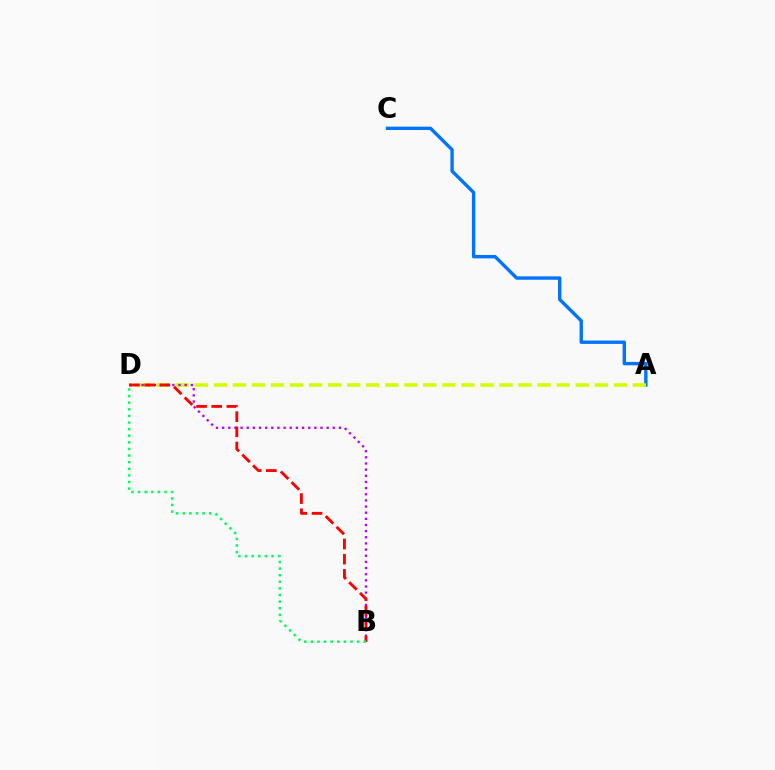{('A', 'C'): [{'color': '#0074ff', 'line_style': 'solid', 'thickness': 2.44}], ('A', 'D'): [{'color': '#d1ff00', 'line_style': 'dashed', 'thickness': 2.59}], ('B', 'D'): [{'color': '#b900ff', 'line_style': 'dotted', 'thickness': 1.67}, {'color': '#ff0000', 'line_style': 'dashed', 'thickness': 2.06}, {'color': '#00ff5c', 'line_style': 'dotted', 'thickness': 1.8}]}